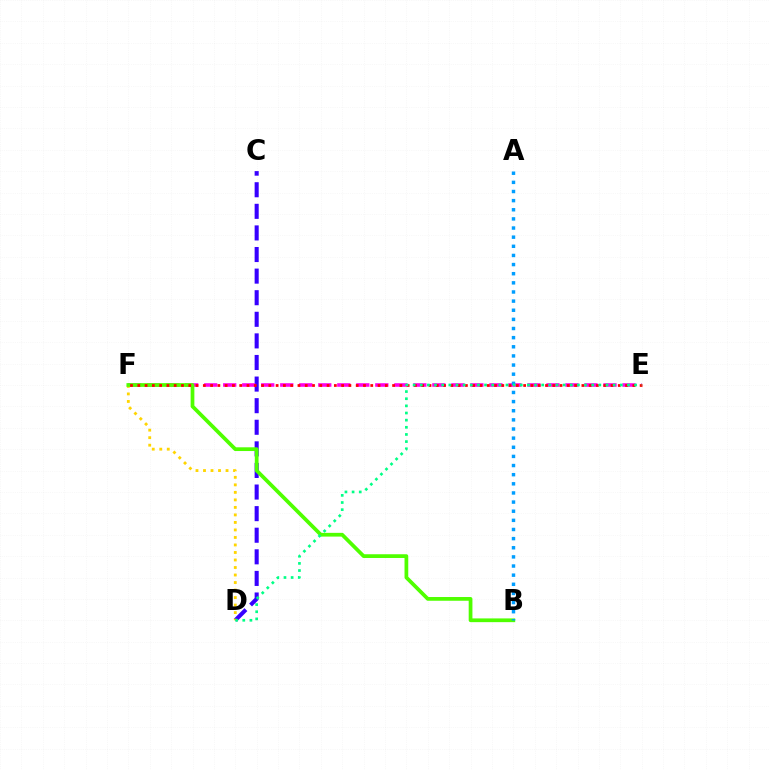{('C', 'D'): [{'color': '#3700ff', 'line_style': 'dashed', 'thickness': 2.93}], ('E', 'F'): [{'color': '#ff00ed', 'line_style': 'dashed', 'thickness': 2.58}, {'color': '#ff0000', 'line_style': 'dotted', 'thickness': 1.98}], ('D', 'F'): [{'color': '#ffd500', 'line_style': 'dotted', 'thickness': 2.04}], ('B', 'F'): [{'color': '#4fff00', 'line_style': 'solid', 'thickness': 2.69}], ('A', 'B'): [{'color': '#009eff', 'line_style': 'dotted', 'thickness': 2.48}], ('D', 'E'): [{'color': '#00ff86', 'line_style': 'dotted', 'thickness': 1.94}]}